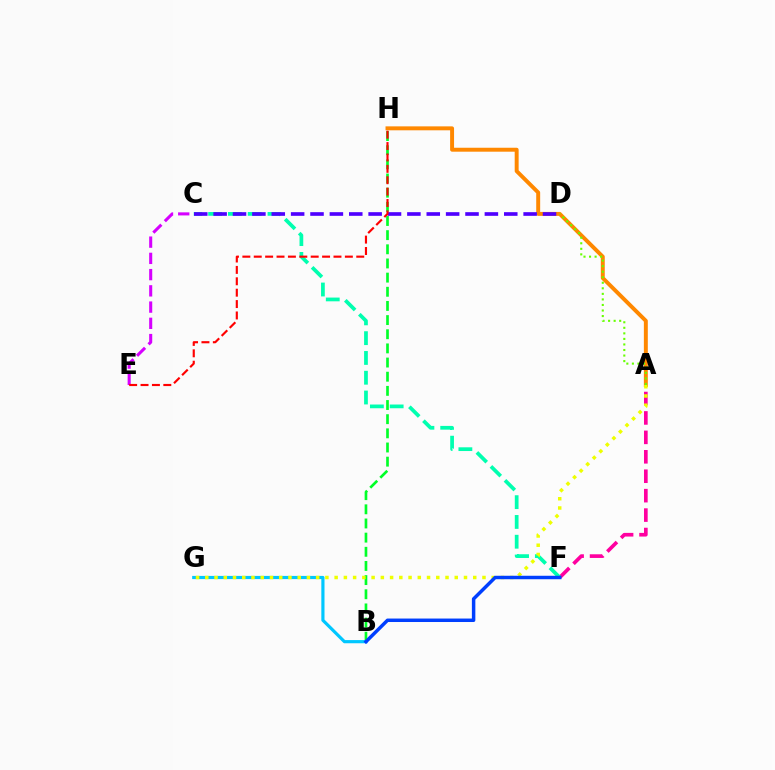{('B', 'H'): [{'color': '#00ff27', 'line_style': 'dashed', 'thickness': 1.92}], ('B', 'G'): [{'color': '#00c7ff', 'line_style': 'solid', 'thickness': 2.28}], ('A', 'F'): [{'color': '#ff00a0', 'line_style': 'dashed', 'thickness': 2.64}], ('C', 'F'): [{'color': '#00ffaf', 'line_style': 'dashed', 'thickness': 2.69}], ('A', 'H'): [{'color': '#ff8800', 'line_style': 'solid', 'thickness': 2.84}], ('A', 'D'): [{'color': '#66ff00', 'line_style': 'dotted', 'thickness': 1.51}], ('C', 'D'): [{'color': '#4f00ff', 'line_style': 'dashed', 'thickness': 2.63}], ('A', 'G'): [{'color': '#eeff00', 'line_style': 'dotted', 'thickness': 2.51}], ('B', 'F'): [{'color': '#003fff', 'line_style': 'solid', 'thickness': 2.5}], ('C', 'E'): [{'color': '#d600ff', 'line_style': 'dashed', 'thickness': 2.21}], ('E', 'H'): [{'color': '#ff0000', 'line_style': 'dashed', 'thickness': 1.55}]}